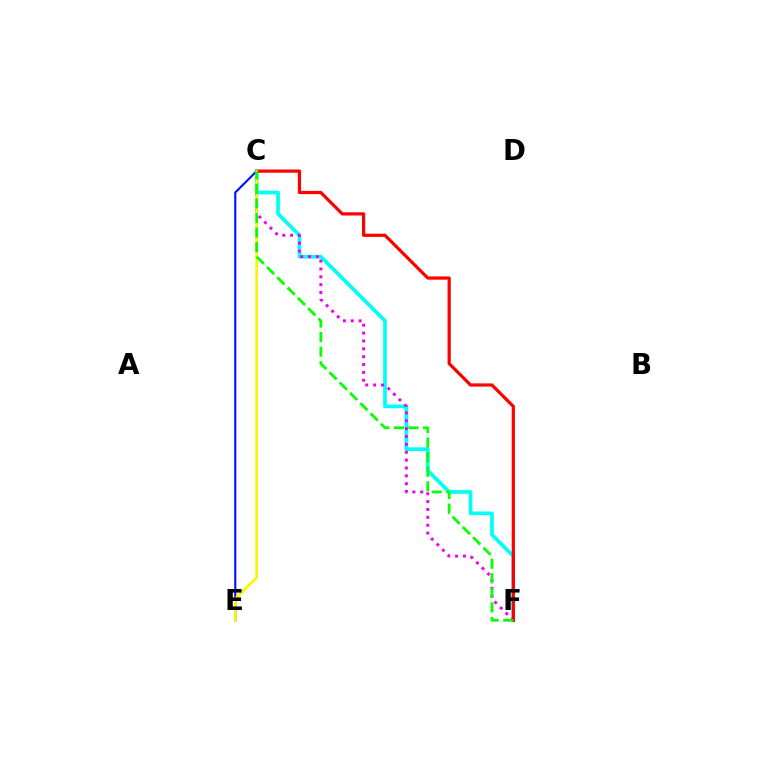{('C', 'F'): [{'color': '#00fff6', 'line_style': 'solid', 'thickness': 2.67}, {'color': '#ee00ff', 'line_style': 'dotted', 'thickness': 2.14}, {'color': '#ff0000', 'line_style': 'solid', 'thickness': 2.32}, {'color': '#08ff00', 'line_style': 'dashed', 'thickness': 1.98}], ('C', 'E'): [{'color': '#0010ff', 'line_style': 'solid', 'thickness': 1.52}, {'color': '#fcf500', 'line_style': 'solid', 'thickness': 1.89}]}